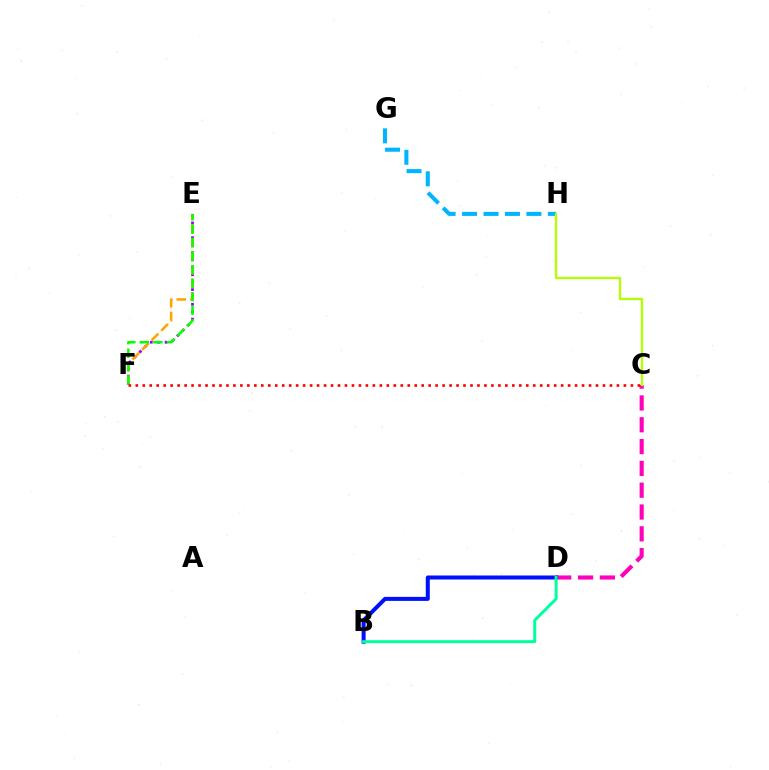{('C', 'D'): [{'color': '#ff00bd', 'line_style': 'dashed', 'thickness': 2.96}], ('E', 'F'): [{'color': '#9b00ff', 'line_style': 'dotted', 'thickness': 2.01}, {'color': '#ffa500', 'line_style': 'dashed', 'thickness': 1.85}, {'color': '#08ff00', 'line_style': 'dashed', 'thickness': 1.84}], ('G', 'H'): [{'color': '#00b5ff', 'line_style': 'dashed', 'thickness': 2.91}], ('B', 'D'): [{'color': '#0010ff', 'line_style': 'solid', 'thickness': 2.9}, {'color': '#00ff9d', 'line_style': 'solid', 'thickness': 2.14}], ('C', 'F'): [{'color': '#ff0000', 'line_style': 'dotted', 'thickness': 1.89}], ('C', 'H'): [{'color': '#b3ff00', 'line_style': 'solid', 'thickness': 1.65}]}